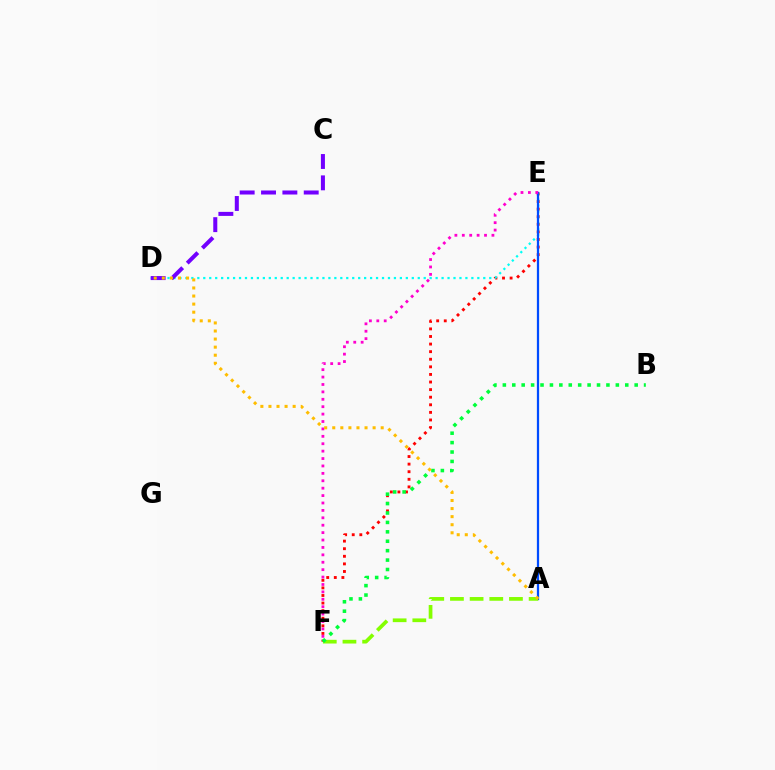{('E', 'F'): [{'color': '#ff0000', 'line_style': 'dotted', 'thickness': 2.06}, {'color': '#ff00cf', 'line_style': 'dotted', 'thickness': 2.01}], ('D', 'E'): [{'color': '#00fff6', 'line_style': 'dotted', 'thickness': 1.62}], ('A', 'E'): [{'color': '#004bff', 'line_style': 'solid', 'thickness': 1.62}], ('C', 'D'): [{'color': '#7200ff', 'line_style': 'dashed', 'thickness': 2.9}], ('A', 'F'): [{'color': '#84ff00', 'line_style': 'dashed', 'thickness': 2.67}], ('B', 'F'): [{'color': '#00ff39', 'line_style': 'dotted', 'thickness': 2.56}], ('A', 'D'): [{'color': '#ffbd00', 'line_style': 'dotted', 'thickness': 2.19}]}